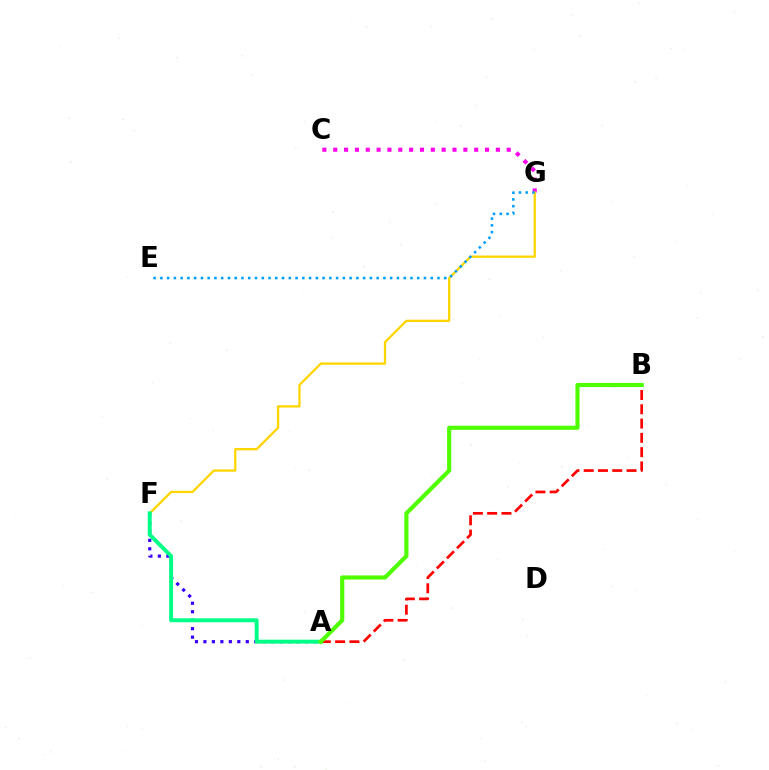{('A', 'B'): [{'color': '#ff0000', 'line_style': 'dashed', 'thickness': 1.94}, {'color': '#4fff00', 'line_style': 'solid', 'thickness': 2.98}], ('A', 'F'): [{'color': '#3700ff', 'line_style': 'dotted', 'thickness': 2.3}, {'color': '#00ff86', 'line_style': 'solid', 'thickness': 2.83}], ('C', 'G'): [{'color': '#ff00ed', 'line_style': 'dotted', 'thickness': 2.95}], ('F', 'G'): [{'color': '#ffd500', 'line_style': 'solid', 'thickness': 1.65}], ('E', 'G'): [{'color': '#009eff', 'line_style': 'dotted', 'thickness': 1.84}]}